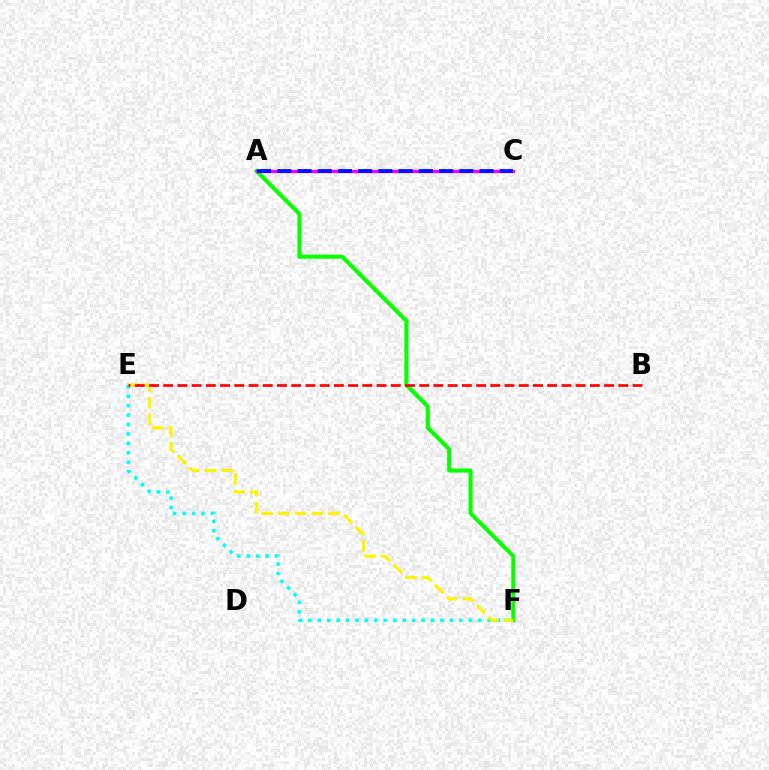{('A', 'F'): [{'color': '#08ff00', 'line_style': 'solid', 'thickness': 2.91}], ('E', 'F'): [{'color': '#00fff6', 'line_style': 'dotted', 'thickness': 2.56}, {'color': '#fcf500', 'line_style': 'dashed', 'thickness': 2.26}], ('B', 'E'): [{'color': '#ff0000', 'line_style': 'dashed', 'thickness': 1.93}], ('A', 'C'): [{'color': '#ee00ff', 'line_style': 'solid', 'thickness': 2.38}, {'color': '#0010ff', 'line_style': 'dashed', 'thickness': 2.75}]}